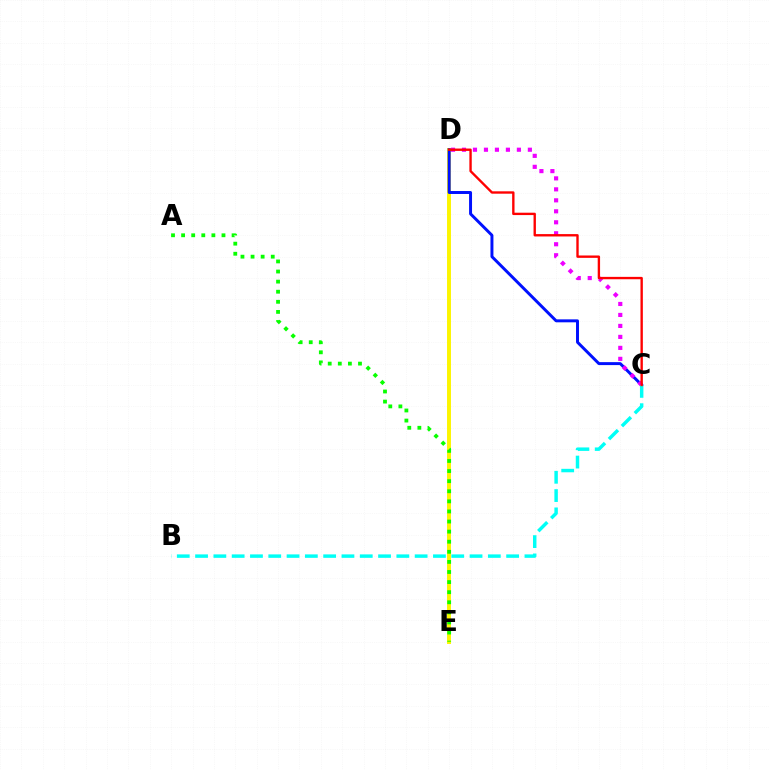{('D', 'E'): [{'color': '#fcf500', 'line_style': 'solid', 'thickness': 2.84}], ('C', 'D'): [{'color': '#0010ff', 'line_style': 'solid', 'thickness': 2.13}, {'color': '#ee00ff', 'line_style': 'dotted', 'thickness': 2.98}, {'color': '#ff0000', 'line_style': 'solid', 'thickness': 1.71}], ('A', 'E'): [{'color': '#08ff00', 'line_style': 'dotted', 'thickness': 2.74}], ('B', 'C'): [{'color': '#00fff6', 'line_style': 'dashed', 'thickness': 2.49}]}